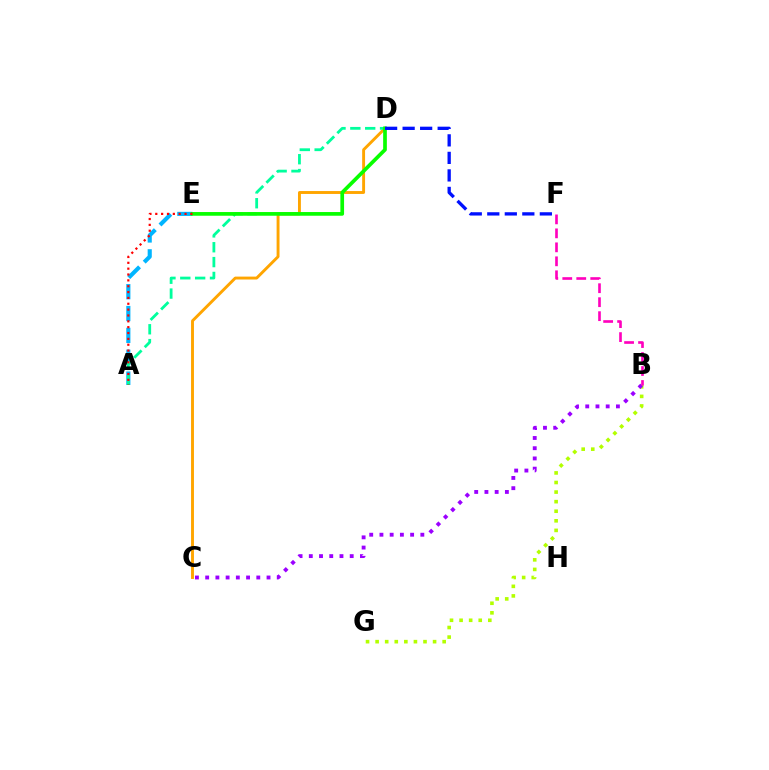{('B', 'G'): [{'color': '#b3ff00', 'line_style': 'dotted', 'thickness': 2.6}], ('A', 'E'): [{'color': '#00b5ff', 'line_style': 'dashed', 'thickness': 2.97}, {'color': '#ff0000', 'line_style': 'dotted', 'thickness': 1.59}], ('C', 'D'): [{'color': '#ffa500', 'line_style': 'solid', 'thickness': 2.09}], ('A', 'D'): [{'color': '#00ff9d', 'line_style': 'dashed', 'thickness': 2.02}], ('B', 'C'): [{'color': '#9b00ff', 'line_style': 'dotted', 'thickness': 2.78}], ('D', 'E'): [{'color': '#08ff00', 'line_style': 'solid', 'thickness': 2.66}], ('D', 'F'): [{'color': '#0010ff', 'line_style': 'dashed', 'thickness': 2.38}], ('B', 'F'): [{'color': '#ff00bd', 'line_style': 'dashed', 'thickness': 1.9}]}